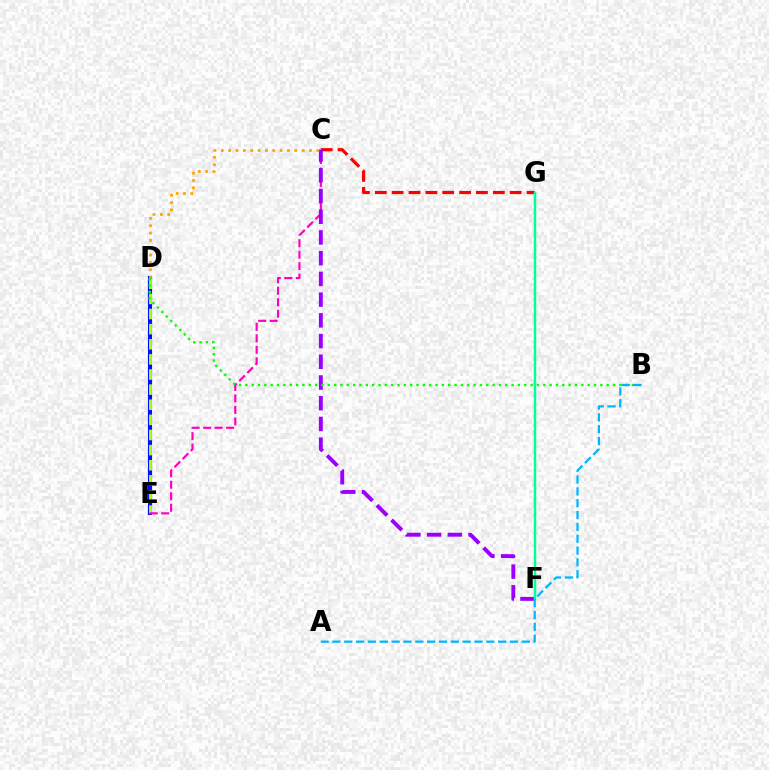{('D', 'E'): [{'color': '#0010ff', 'line_style': 'solid', 'thickness': 2.96}, {'color': '#b3ff00', 'line_style': 'dashed', 'thickness': 2.05}], ('C', 'G'): [{'color': '#ff0000', 'line_style': 'dashed', 'thickness': 2.29}], ('C', 'E'): [{'color': '#ff00bd', 'line_style': 'dashed', 'thickness': 1.56}], ('C', 'F'): [{'color': '#9b00ff', 'line_style': 'dashed', 'thickness': 2.81}], ('F', 'G'): [{'color': '#00ff9d', 'line_style': 'solid', 'thickness': 1.77}], ('C', 'D'): [{'color': '#ffa500', 'line_style': 'dotted', 'thickness': 2.0}], ('B', 'D'): [{'color': '#08ff00', 'line_style': 'dotted', 'thickness': 1.72}], ('A', 'B'): [{'color': '#00b5ff', 'line_style': 'dashed', 'thickness': 1.61}]}